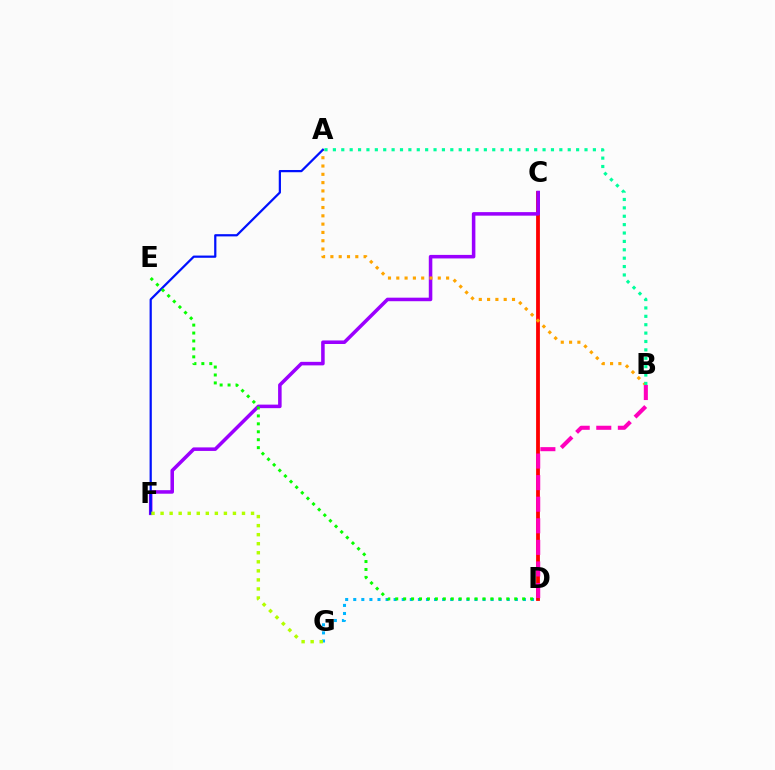{('C', 'D'): [{'color': '#ff0000', 'line_style': 'solid', 'thickness': 2.74}], ('C', 'F'): [{'color': '#9b00ff', 'line_style': 'solid', 'thickness': 2.55}], ('D', 'G'): [{'color': '#00b5ff', 'line_style': 'dotted', 'thickness': 2.2}], ('A', 'B'): [{'color': '#ffa500', 'line_style': 'dotted', 'thickness': 2.26}, {'color': '#00ff9d', 'line_style': 'dotted', 'thickness': 2.28}], ('A', 'F'): [{'color': '#0010ff', 'line_style': 'solid', 'thickness': 1.6}], ('D', 'E'): [{'color': '#08ff00', 'line_style': 'dotted', 'thickness': 2.16}], ('B', 'D'): [{'color': '#ff00bd', 'line_style': 'dashed', 'thickness': 2.93}], ('F', 'G'): [{'color': '#b3ff00', 'line_style': 'dotted', 'thickness': 2.46}]}